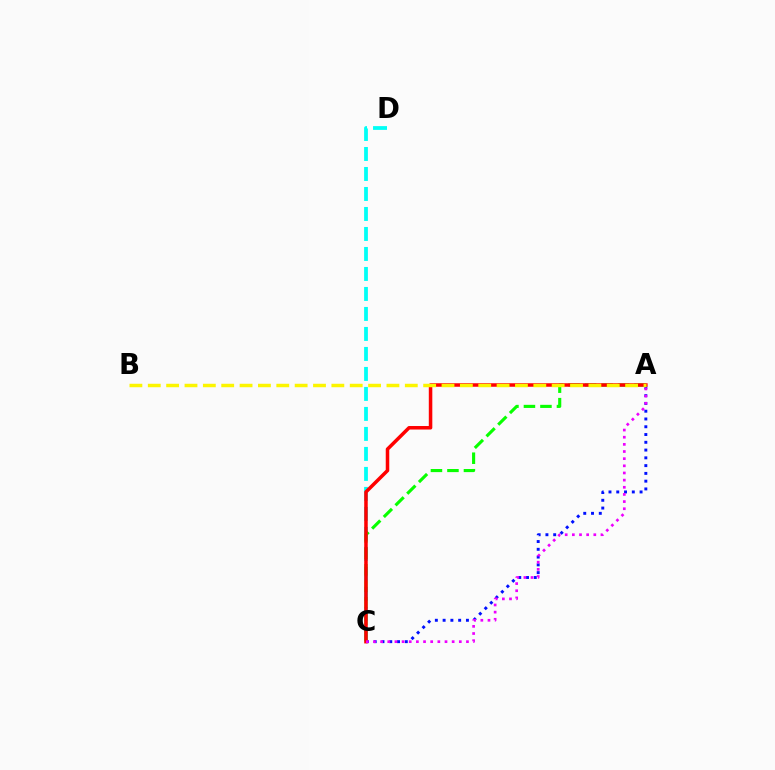{('A', 'C'): [{'color': '#0010ff', 'line_style': 'dotted', 'thickness': 2.11}, {'color': '#08ff00', 'line_style': 'dashed', 'thickness': 2.24}, {'color': '#ff0000', 'line_style': 'solid', 'thickness': 2.53}, {'color': '#ee00ff', 'line_style': 'dotted', 'thickness': 1.94}], ('C', 'D'): [{'color': '#00fff6', 'line_style': 'dashed', 'thickness': 2.72}], ('A', 'B'): [{'color': '#fcf500', 'line_style': 'dashed', 'thickness': 2.49}]}